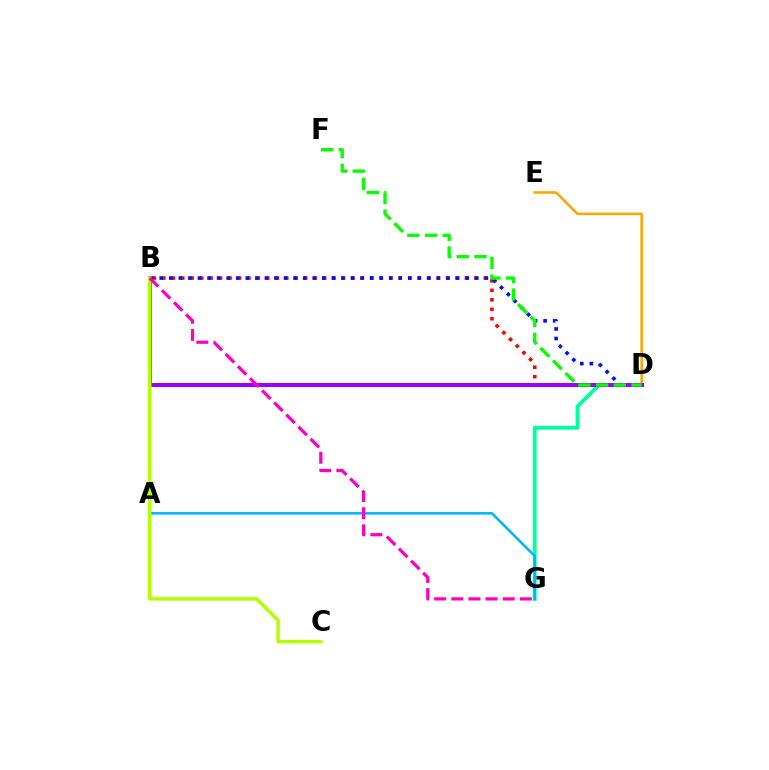{('B', 'D'): [{'color': '#ff0000', 'line_style': 'dotted', 'thickness': 2.57}, {'color': '#0010ff', 'line_style': 'dotted', 'thickness': 2.6}, {'color': '#9b00ff', 'line_style': 'solid', 'thickness': 2.89}], ('D', 'G'): [{'color': '#00ff9d', 'line_style': 'solid', 'thickness': 2.75}], ('A', 'G'): [{'color': '#00b5ff', 'line_style': 'solid', 'thickness': 1.82}], ('D', 'E'): [{'color': '#ffa500', 'line_style': 'solid', 'thickness': 1.84}], ('D', 'F'): [{'color': '#08ff00', 'line_style': 'dashed', 'thickness': 2.4}], ('B', 'C'): [{'color': '#b3ff00', 'line_style': 'solid', 'thickness': 2.5}], ('B', 'G'): [{'color': '#ff00bd', 'line_style': 'dashed', 'thickness': 2.33}]}